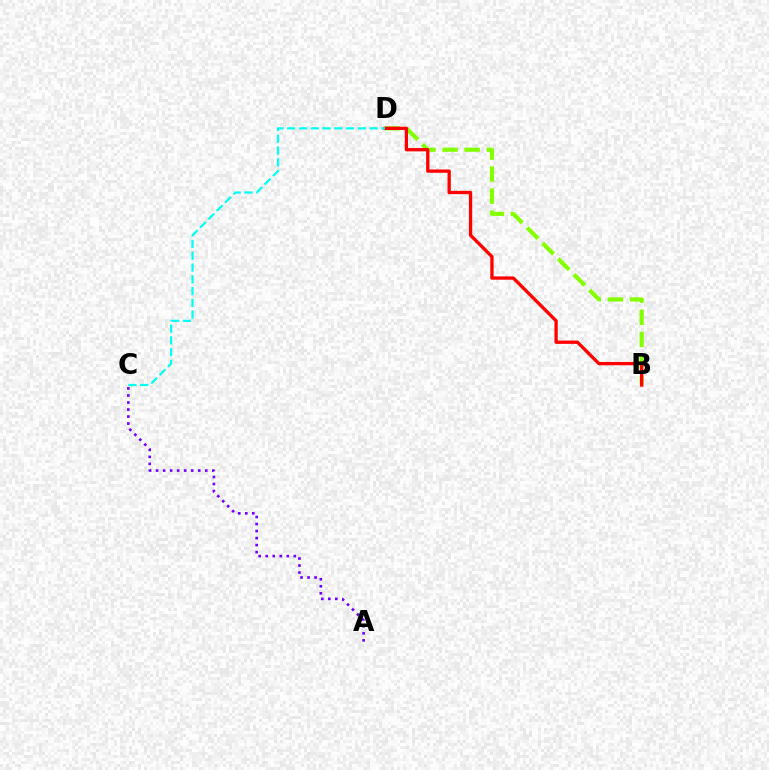{('A', 'C'): [{'color': '#7200ff', 'line_style': 'dotted', 'thickness': 1.91}], ('B', 'D'): [{'color': '#84ff00', 'line_style': 'dashed', 'thickness': 3.0}, {'color': '#ff0000', 'line_style': 'solid', 'thickness': 2.38}], ('C', 'D'): [{'color': '#00fff6', 'line_style': 'dashed', 'thickness': 1.6}]}